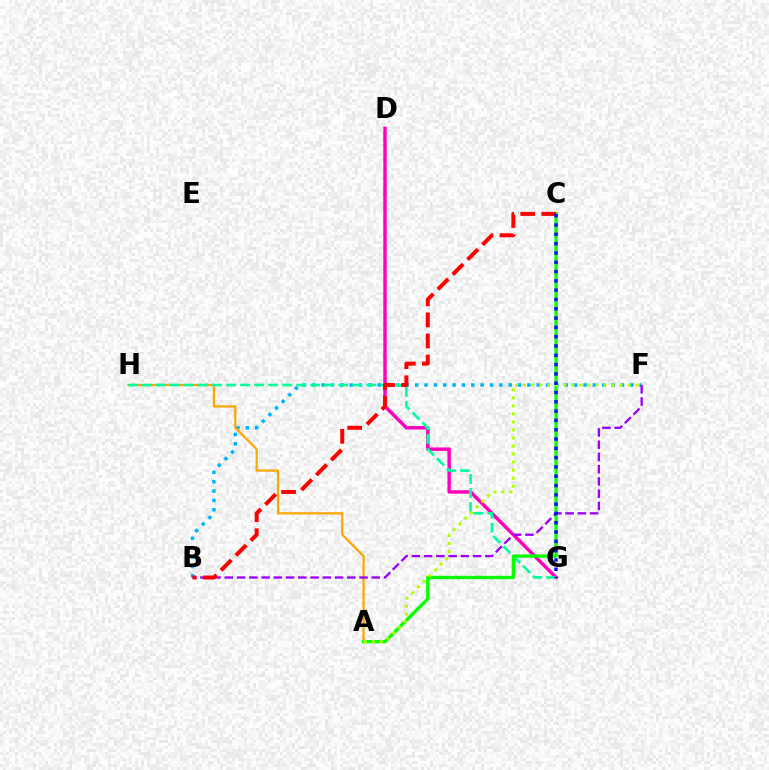{('B', 'F'): [{'color': '#00b5ff', 'line_style': 'dotted', 'thickness': 2.54}, {'color': '#9b00ff', 'line_style': 'dashed', 'thickness': 1.66}], ('A', 'H'): [{'color': '#ffa500', 'line_style': 'solid', 'thickness': 1.58}], ('D', 'G'): [{'color': '#ff00bd', 'line_style': 'solid', 'thickness': 2.48}], ('G', 'H'): [{'color': '#00ff9d', 'line_style': 'dashed', 'thickness': 1.9}], ('A', 'C'): [{'color': '#08ff00', 'line_style': 'solid', 'thickness': 2.42}], ('A', 'F'): [{'color': '#b3ff00', 'line_style': 'dotted', 'thickness': 2.18}], ('B', 'C'): [{'color': '#ff0000', 'line_style': 'dashed', 'thickness': 2.86}], ('C', 'G'): [{'color': '#0010ff', 'line_style': 'dotted', 'thickness': 2.53}]}